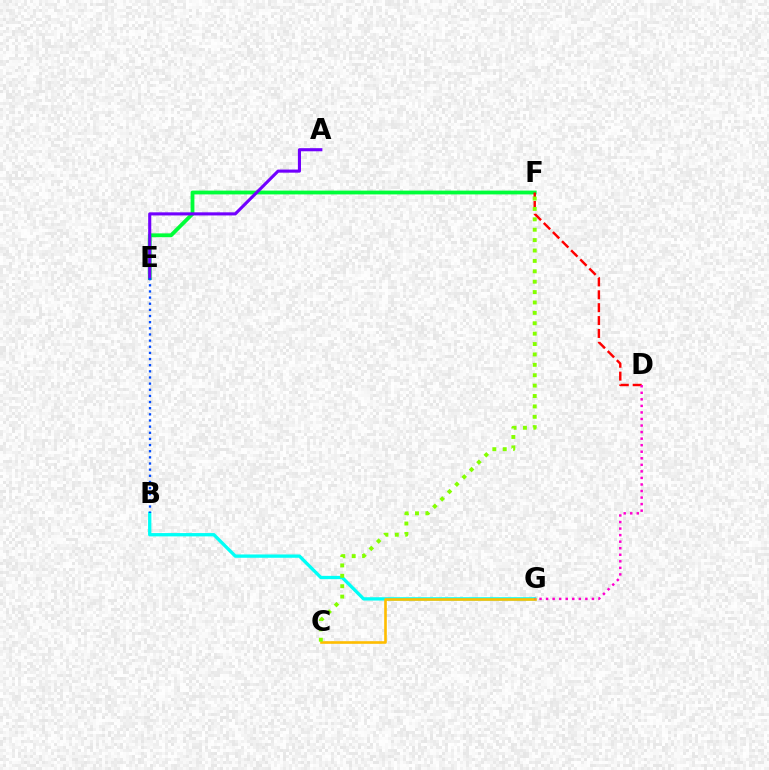{('E', 'F'): [{'color': '#00ff39', 'line_style': 'solid', 'thickness': 2.74}], ('D', 'F'): [{'color': '#ff0000', 'line_style': 'dashed', 'thickness': 1.75}], ('A', 'E'): [{'color': '#7200ff', 'line_style': 'solid', 'thickness': 2.23}], ('B', 'G'): [{'color': '#00fff6', 'line_style': 'solid', 'thickness': 2.38}], ('C', 'G'): [{'color': '#ffbd00', 'line_style': 'solid', 'thickness': 1.89}], ('B', 'E'): [{'color': '#004bff', 'line_style': 'dotted', 'thickness': 1.67}], ('C', 'F'): [{'color': '#84ff00', 'line_style': 'dotted', 'thickness': 2.82}], ('D', 'G'): [{'color': '#ff00cf', 'line_style': 'dotted', 'thickness': 1.78}]}